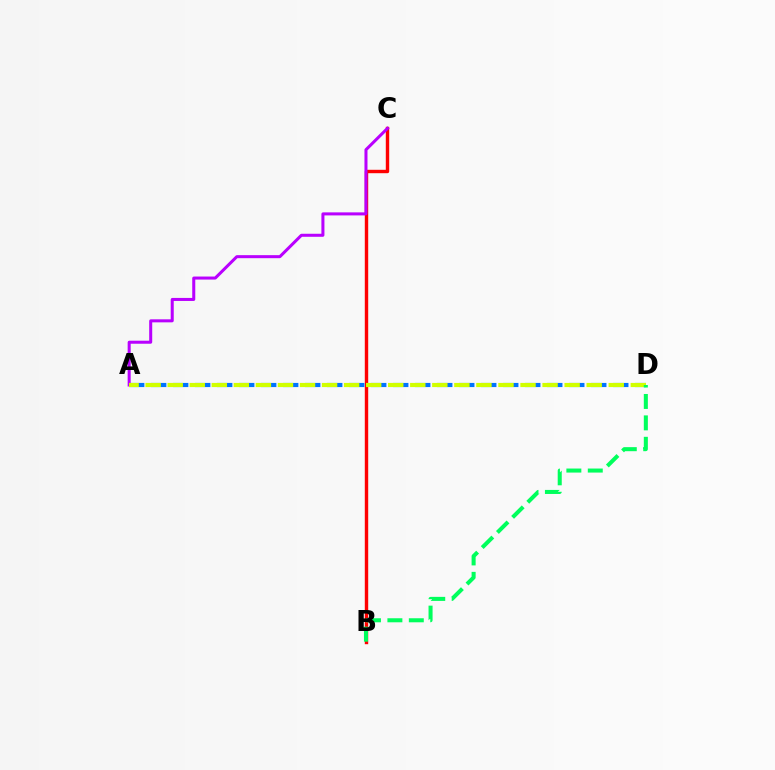{('B', 'C'): [{'color': '#ff0000', 'line_style': 'solid', 'thickness': 2.45}], ('A', 'D'): [{'color': '#0074ff', 'line_style': 'dashed', 'thickness': 2.99}, {'color': '#d1ff00', 'line_style': 'dashed', 'thickness': 3.0}], ('A', 'C'): [{'color': '#b900ff', 'line_style': 'solid', 'thickness': 2.18}], ('B', 'D'): [{'color': '#00ff5c', 'line_style': 'dashed', 'thickness': 2.91}]}